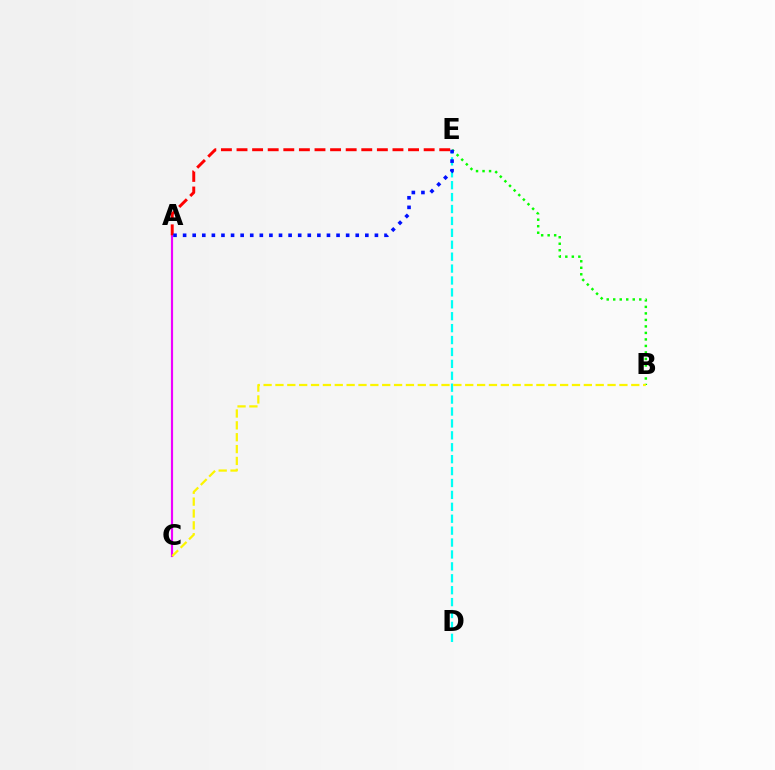{('A', 'C'): [{'color': '#ee00ff', 'line_style': 'solid', 'thickness': 1.56}], ('D', 'E'): [{'color': '#00fff6', 'line_style': 'dashed', 'thickness': 1.62}], ('B', 'E'): [{'color': '#08ff00', 'line_style': 'dotted', 'thickness': 1.77}], ('A', 'E'): [{'color': '#ff0000', 'line_style': 'dashed', 'thickness': 2.12}, {'color': '#0010ff', 'line_style': 'dotted', 'thickness': 2.61}], ('B', 'C'): [{'color': '#fcf500', 'line_style': 'dashed', 'thickness': 1.61}]}